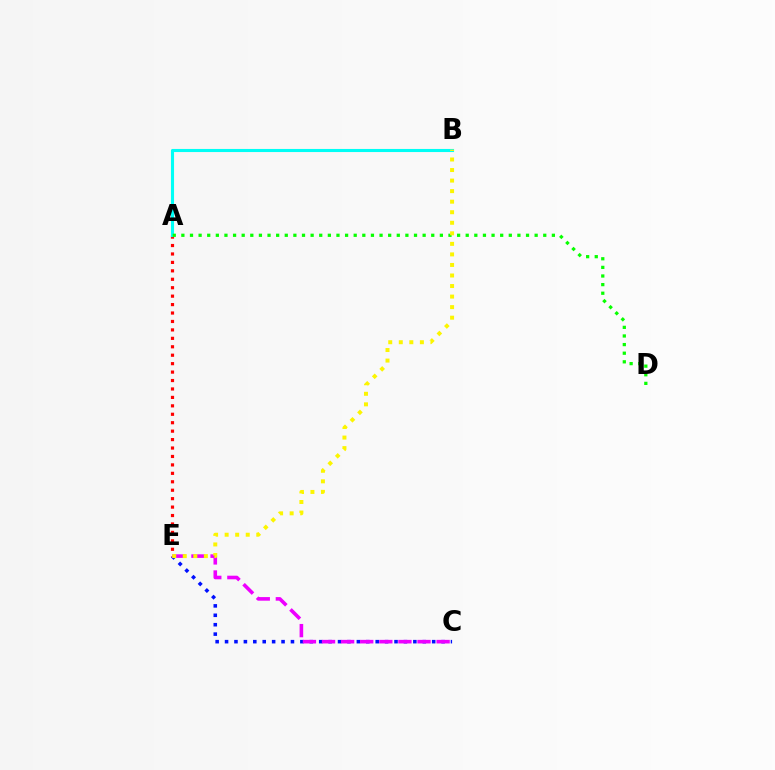{('C', 'E'): [{'color': '#0010ff', 'line_style': 'dotted', 'thickness': 2.56}, {'color': '#ee00ff', 'line_style': 'dashed', 'thickness': 2.59}], ('A', 'E'): [{'color': '#ff0000', 'line_style': 'dotted', 'thickness': 2.29}], ('A', 'B'): [{'color': '#00fff6', 'line_style': 'solid', 'thickness': 2.23}], ('A', 'D'): [{'color': '#08ff00', 'line_style': 'dotted', 'thickness': 2.34}], ('B', 'E'): [{'color': '#fcf500', 'line_style': 'dotted', 'thickness': 2.87}]}